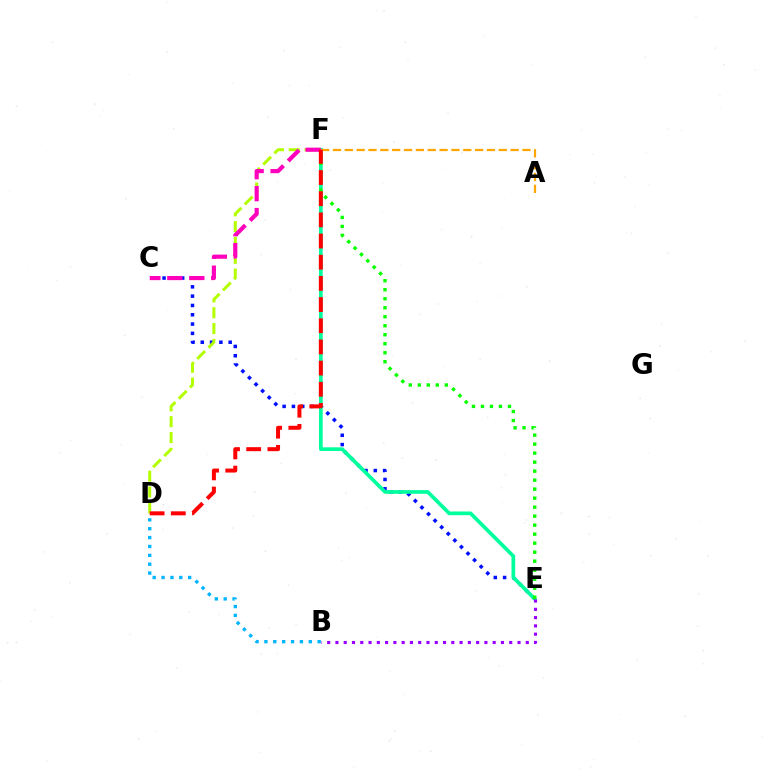{('C', 'E'): [{'color': '#0010ff', 'line_style': 'dotted', 'thickness': 2.53}], ('E', 'F'): [{'color': '#00ff9d', 'line_style': 'solid', 'thickness': 2.67}, {'color': '#08ff00', 'line_style': 'dotted', 'thickness': 2.45}], ('D', 'F'): [{'color': '#b3ff00', 'line_style': 'dashed', 'thickness': 2.15}, {'color': '#ff0000', 'line_style': 'dashed', 'thickness': 2.88}], ('C', 'F'): [{'color': '#ff00bd', 'line_style': 'dashed', 'thickness': 2.98}], ('B', 'D'): [{'color': '#00b5ff', 'line_style': 'dotted', 'thickness': 2.41}], ('B', 'E'): [{'color': '#9b00ff', 'line_style': 'dotted', 'thickness': 2.25}], ('A', 'F'): [{'color': '#ffa500', 'line_style': 'dashed', 'thickness': 1.61}]}